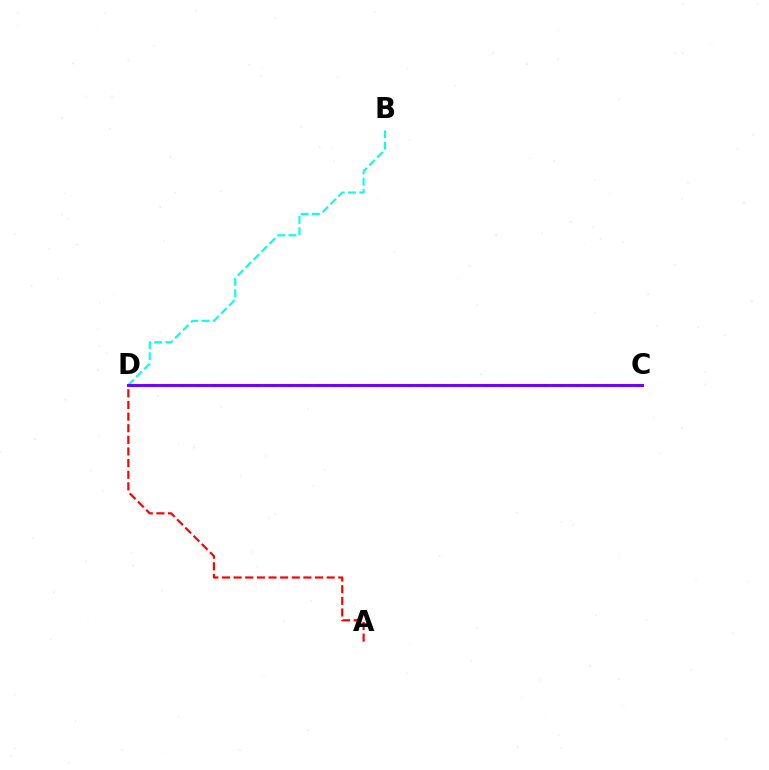{('A', 'D'): [{'color': '#ff0000', 'line_style': 'dashed', 'thickness': 1.58}], ('C', 'D'): [{'color': '#84ff00', 'line_style': 'dashed', 'thickness': 2.3}, {'color': '#7200ff', 'line_style': 'solid', 'thickness': 2.12}], ('B', 'D'): [{'color': '#00fff6', 'line_style': 'dashed', 'thickness': 1.53}]}